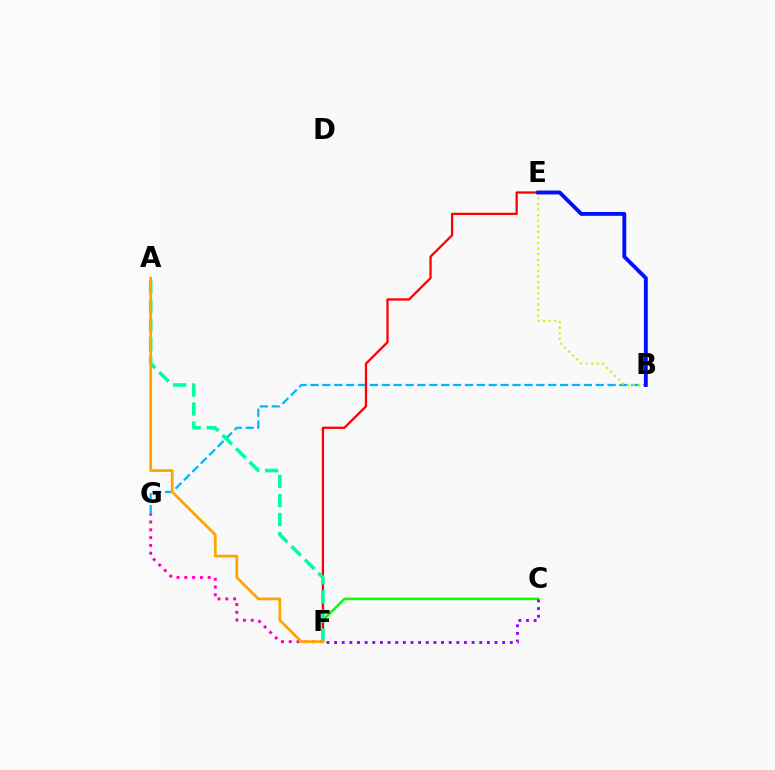{('B', 'G'): [{'color': '#00b5ff', 'line_style': 'dashed', 'thickness': 1.61}], ('C', 'F'): [{'color': '#08ff00', 'line_style': 'solid', 'thickness': 1.82}, {'color': '#9b00ff', 'line_style': 'dotted', 'thickness': 2.08}], ('E', 'F'): [{'color': '#ff0000', 'line_style': 'solid', 'thickness': 1.65}], ('B', 'E'): [{'color': '#b3ff00', 'line_style': 'dotted', 'thickness': 1.52}, {'color': '#0010ff', 'line_style': 'solid', 'thickness': 2.79}], ('F', 'G'): [{'color': '#ff00bd', 'line_style': 'dotted', 'thickness': 2.12}], ('A', 'F'): [{'color': '#00ff9d', 'line_style': 'dashed', 'thickness': 2.59}, {'color': '#ffa500', 'line_style': 'solid', 'thickness': 1.98}]}